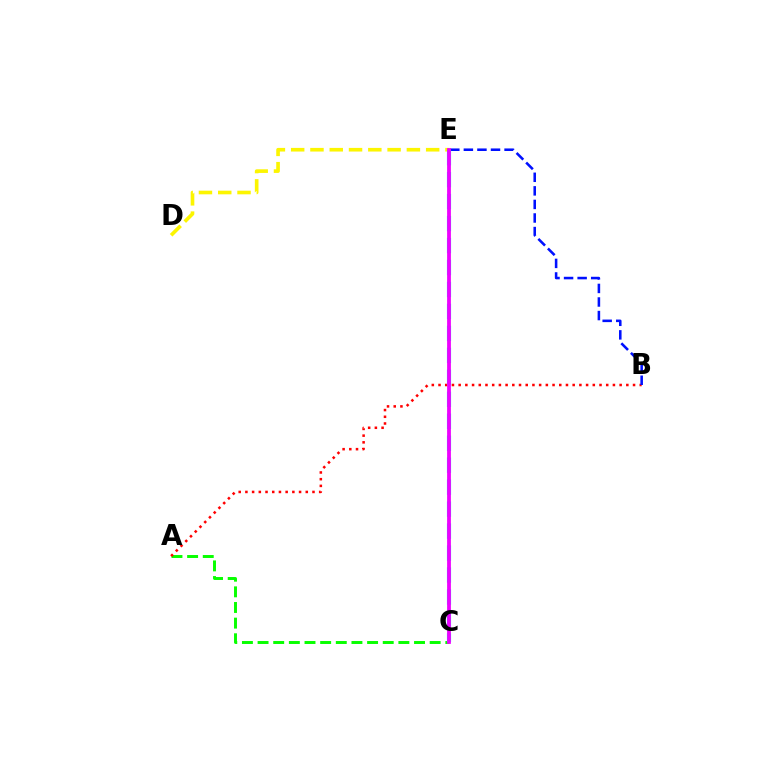{('A', 'C'): [{'color': '#08ff00', 'line_style': 'dashed', 'thickness': 2.13}], ('D', 'E'): [{'color': '#fcf500', 'line_style': 'dashed', 'thickness': 2.62}], ('A', 'B'): [{'color': '#ff0000', 'line_style': 'dotted', 'thickness': 1.82}], ('B', 'E'): [{'color': '#0010ff', 'line_style': 'dashed', 'thickness': 1.84}], ('C', 'E'): [{'color': '#00fff6', 'line_style': 'dashed', 'thickness': 2.98}, {'color': '#ee00ff', 'line_style': 'solid', 'thickness': 2.72}]}